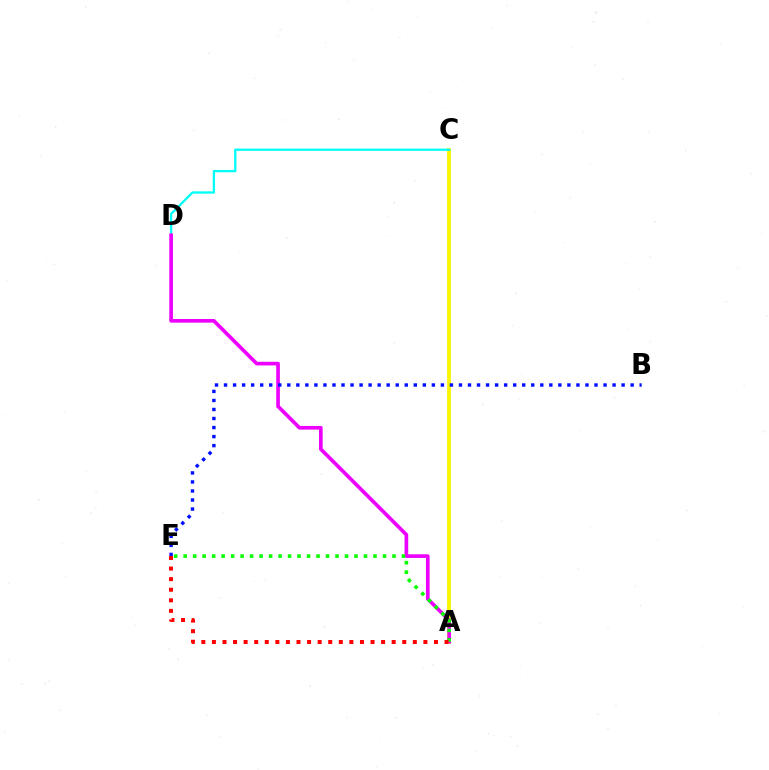{('A', 'C'): [{'color': '#fcf500', 'line_style': 'solid', 'thickness': 2.74}], ('C', 'D'): [{'color': '#00fff6', 'line_style': 'solid', 'thickness': 1.66}], ('A', 'D'): [{'color': '#ee00ff', 'line_style': 'solid', 'thickness': 2.63}], ('A', 'E'): [{'color': '#08ff00', 'line_style': 'dotted', 'thickness': 2.58}, {'color': '#ff0000', 'line_style': 'dotted', 'thickness': 2.87}], ('B', 'E'): [{'color': '#0010ff', 'line_style': 'dotted', 'thickness': 2.45}]}